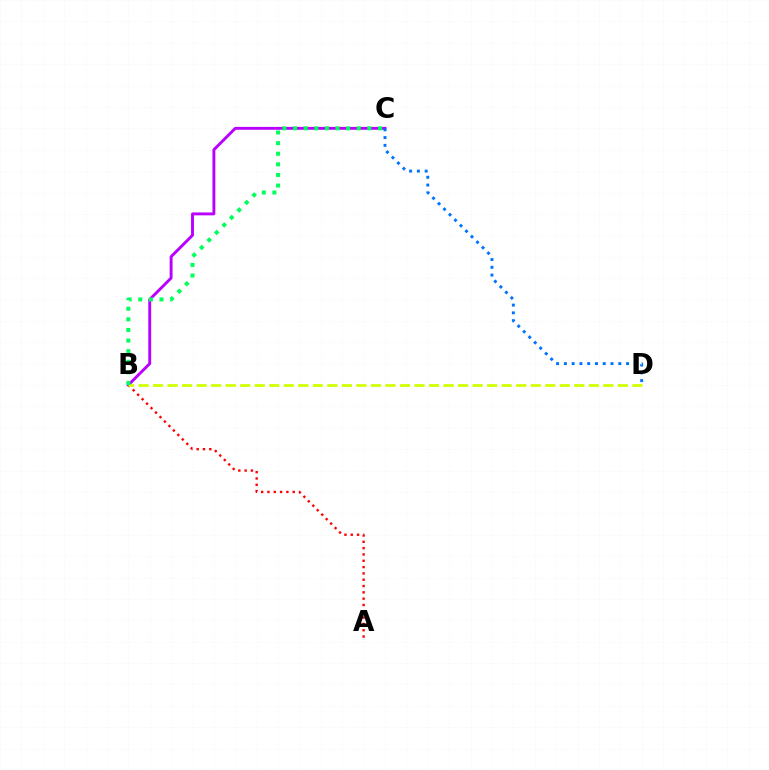{('A', 'B'): [{'color': '#ff0000', 'line_style': 'dotted', 'thickness': 1.72}], ('B', 'C'): [{'color': '#b900ff', 'line_style': 'solid', 'thickness': 2.08}, {'color': '#00ff5c', 'line_style': 'dotted', 'thickness': 2.88}], ('B', 'D'): [{'color': '#d1ff00', 'line_style': 'dashed', 'thickness': 1.97}], ('C', 'D'): [{'color': '#0074ff', 'line_style': 'dotted', 'thickness': 2.11}]}